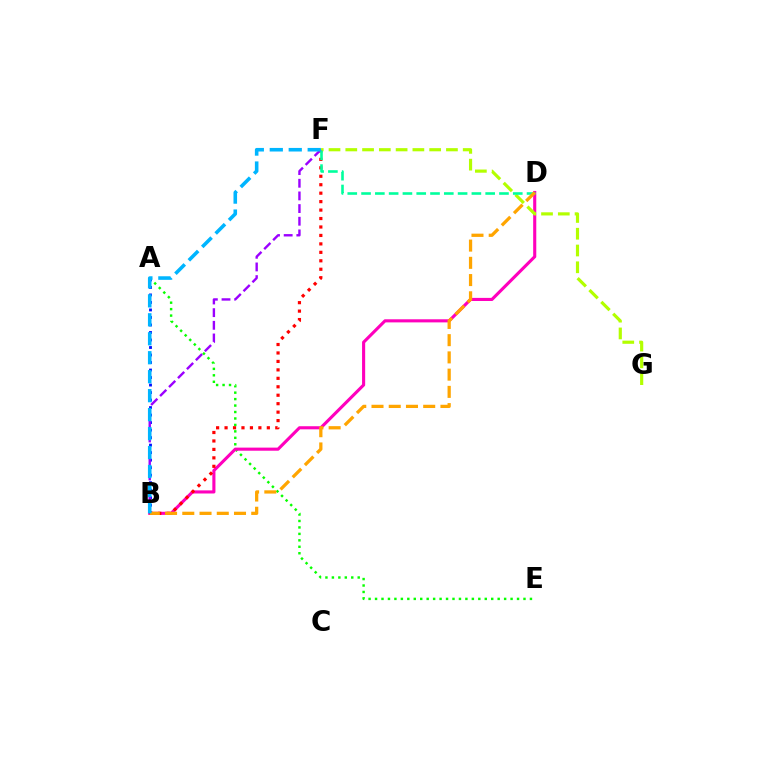{('A', 'E'): [{'color': '#08ff00', 'line_style': 'dotted', 'thickness': 1.75}], ('B', 'D'): [{'color': '#ff00bd', 'line_style': 'solid', 'thickness': 2.23}, {'color': '#ffa500', 'line_style': 'dashed', 'thickness': 2.34}], ('B', 'F'): [{'color': '#ff0000', 'line_style': 'dotted', 'thickness': 2.3}, {'color': '#9b00ff', 'line_style': 'dashed', 'thickness': 1.72}, {'color': '#00b5ff', 'line_style': 'dashed', 'thickness': 2.58}], ('F', 'G'): [{'color': '#b3ff00', 'line_style': 'dashed', 'thickness': 2.28}], ('A', 'B'): [{'color': '#0010ff', 'line_style': 'dotted', 'thickness': 2.04}], ('D', 'F'): [{'color': '#00ff9d', 'line_style': 'dashed', 'thickness': 1.87}]}